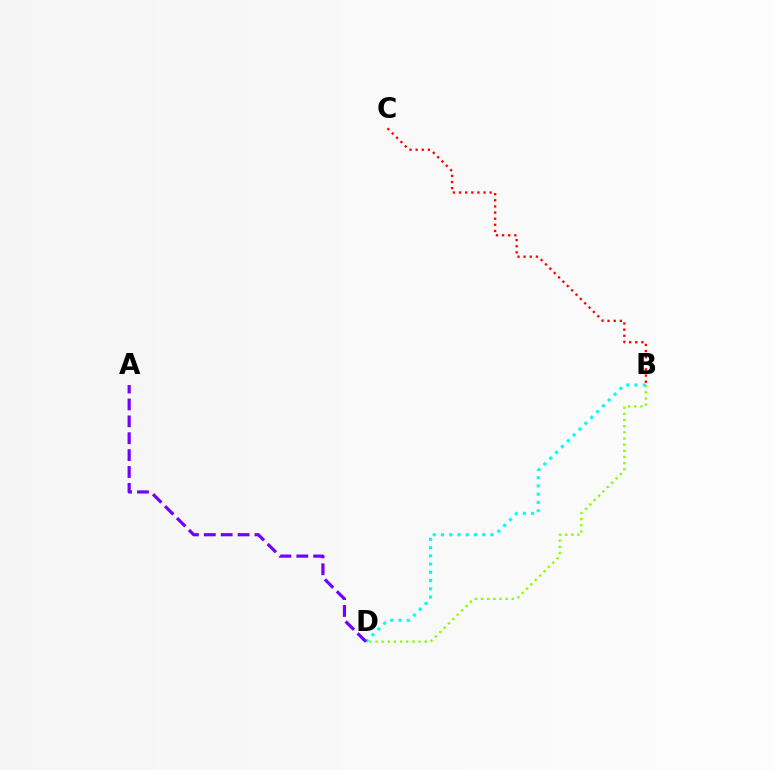{('B', 'C'): [{'color': '#ff0000', 'line_style': 'dotted', 'thickness': 1.67}], ('B', 'D'): [{'color': '#84ff00', 'line_style': 'dotted', 'thickness': 1.67}, {'color': '#00fff6', 'line_style': 'dotted', 'thickness': 2.24}], ('A', 'D'): [{'color': '#7200ff', 'line_style': 'dashed', 'thickness': 2.29}]}